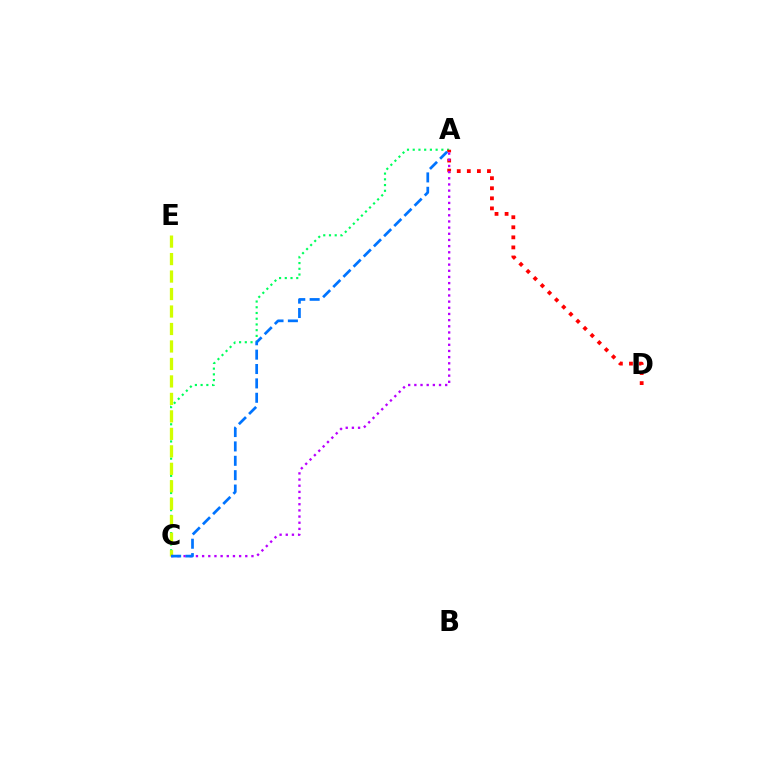{('A', 'C'): [{'color': '#00ff5c', 'line_style': 'dotted', 'thickness': 1.56}, {'color': '#b900ff', 'line_style': 'dotted', 'thickness': 1.68}, {'color': '#0074ff', 'line_style': 'dashed', 'thickness': 1.95}], ('C', 'E'): [{'color': '#d1ff00', 'line_style': 'dashed', 'thickness': 2.37}], ('A', 'D'): [{'color': '#ff0000', 'line_style': 'dotted', 'thickness': 2.74}]}